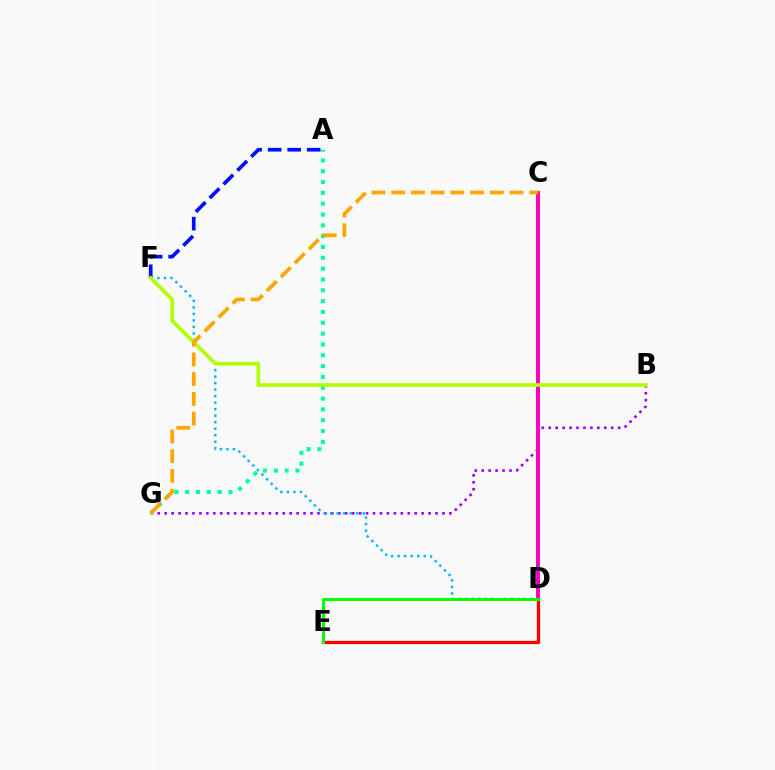{('B', 'G'): [{'color': '#9b00ff', 'line_style': 'dotted', 'thickness': 1.89}], ('A', 'F'): [{'color': '#0010ff', 'line_style': 'dashed', 'thickness': 2.65}], ('D', 'F'): [{'color': '#00b5ff', 'line_style': 'dotted', 'thickness': 1.77}], ('C', 'D'): [{'color': '#ff00bd', 'line_style': 'solid', 'thickness': 2.85}], ('D', 'E'): [{'color': '#ff0000', 'line_style': 'solid', 'thickness': 2.36}, {'color': '#08ff00', 'line_style': 'solid', 'thickness': 2.17}], ('A', 'G'): [{'color': '#00ff9d', 'line_style': 'dotted', 'thickness': 2.94}], ('B', 'F'): [{'color': '#b3ff00', 'line_style': 'solid', 'thickness': 2.65}], ('C', 'G'): [{'color': '#ffa500', 'line_style': 'dashed', 'thickness': 2.68}]}